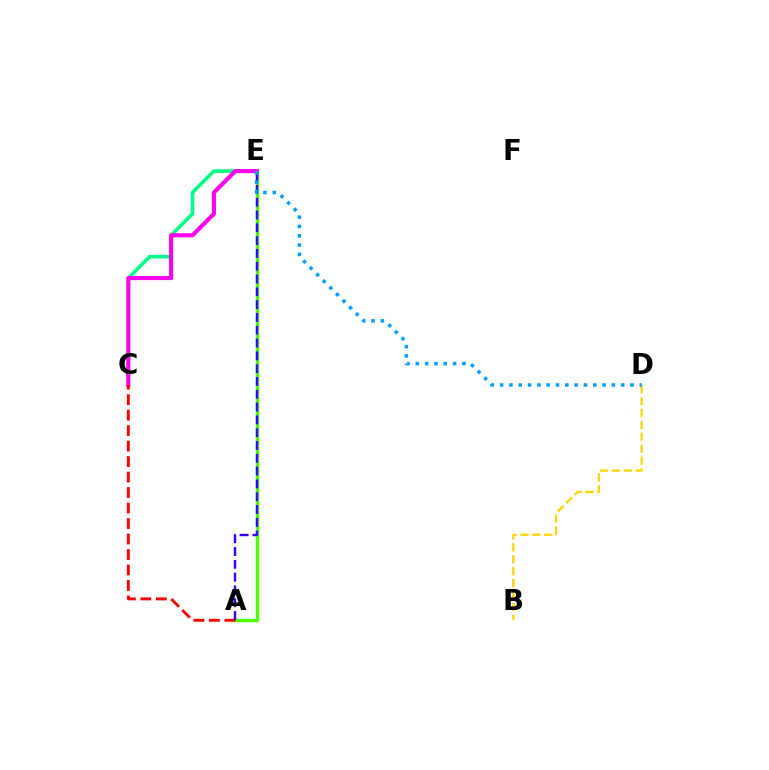{('C', 'E'): [{'color': '#00ff86', 'line_style': 'solid', 'thickness': 2.62}, {'color': '#ff00ed', 'line_style': 'solid', 'thickness': 2.95}], ('A', 'E'): [{'color': '#4fff00', 'line_style': 'solid', 'thickness': 2.46}, {'color': '#3700ff', 'line_style': 'dashed', 'thickness': 1.74}], ('A', 'C'): [{'color': '#ff0000', 'line_style': 'dashed', 'thickness': 2.1}], ('B', 'D'): [{'color': '#ffd500', 'line_style': 'dashed', 'thickness': 1.62}], ('D', 'E'): [{'color': '#009eff', 'line_style': 'dotted', 'thickness': 2.53}]}